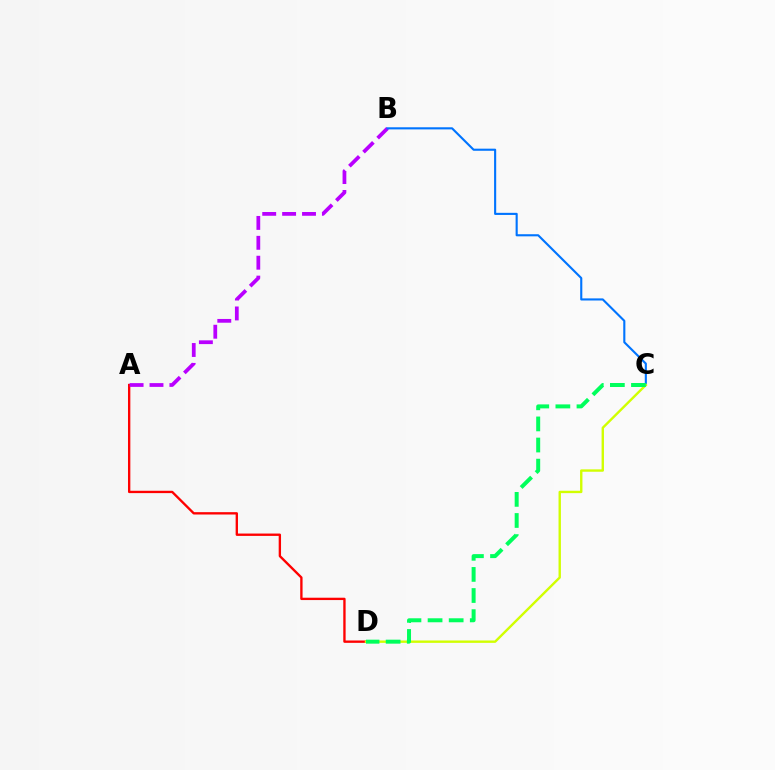{('A', 'D'): [{'color': '#ff0000', 'line_style': 'solid', 'thickness': 1.69}], ('A', 'B'): [{'color': '#b900ff', 'line_style': 'dashed', 'thickness': 2.7}], ('B', 'C'): [{'color': '#0074ff', 'line_style': 'solid', 'thickness': 1.52}], ('C', 'D'): [{'color': '#d1ff00', 'line_style': 'solid', 'thickness': 1.72}, {'color': '#00ff5c', 'line_style': 'dashed', 'thickness': 2.87}]}